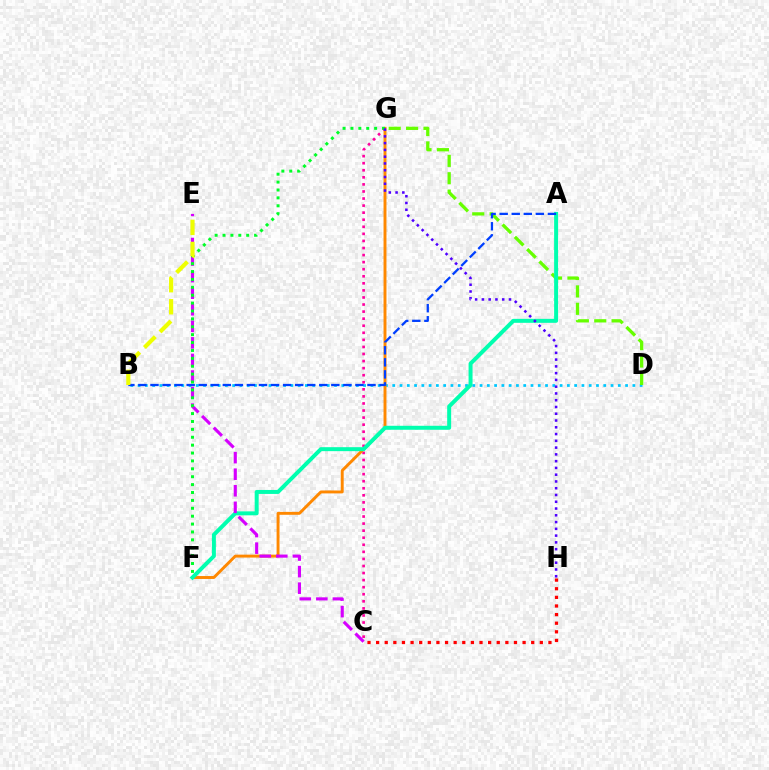{('B', 'D'): [{'color': '#00c7ff', 'line_style': 'dotted', 'thickness': 1.98}], ('C', 'G'): [{'color': '#ff00a0', 'line_style': 'dotted', 'thickness': 1.92}], ('D', 'G'): [{'color': '#66ff00', 'line_style': 'dashed', 'thickness': 2.36}], ('F', 'G'): [{'color': '#ff8800', 'line_style': 'solid', 'thickness': 2.1}, {'color': '#00ff27', 'line_style': 'dotted', 'thickness': 2.14}], ('A', 'F'): [{'color': '#00ffaf', 'line_style': 'solid', 'thickness': 2.86}], ('C', 'E'): [{'color': '#d600ff', 'line_style': 'dashed', 'thickness': 2.25}], ('A', 'B'): [{'color': '#003fff', 'line_style': 'dashed', 'thickness': 1.64}], ('C', 'H'): [{'color': '#ff0000', 'line_style': 'dotted', 'thickness': 2.34}], ('G', 'H'): [{'color': '#4f00ff', 'line_style': 'dotted', 'thickness': 1.84}], ('B', 'E'): [{'color': '#eeff00', 'line_style': 'dashed', 'thickness': 3.0}]}